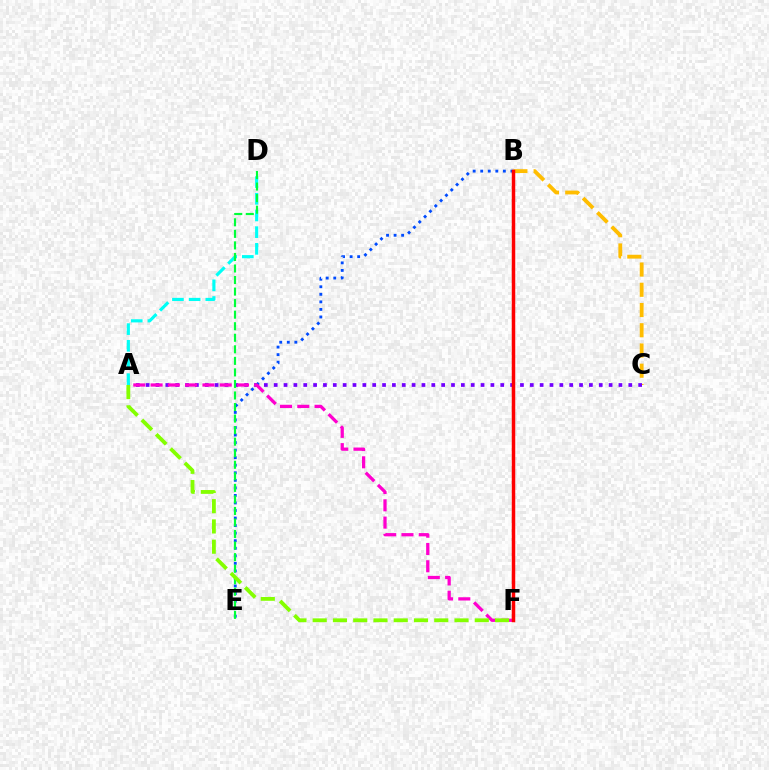{('B', 'C'): [{'color': '#ffbd00', 'line_style': 'dashed', 'thickness': 2.75}], ('A', 'C'): [{'color': '#7200ff', 'line_style': 'dotted', 'thickness': 2.68}], ('A', 'D'): [{'color': '#00fff6', 'line_style': 'dashed', 'thickness': 2.27}], ('B', 'E'): [{'color': '#004bff', 'line_style': 'dotted', 'thickness': 2.05}], ('D', 'E'): [{'color': '#00ff39', 'line_style': 'dashed', 'thickness': 1.57}], ('A', 'F'): [{'color': '#ff00cf', 'line_style': 'dashed', 'thickness': 2.35}, {'color': '#84ff00', 'line_style': 'dashed', 'thickness': 2.75}], ('B', 'F'): [{'color': '#ff0000', 'line_style': 'solid', 'thickness': 2.51}]}